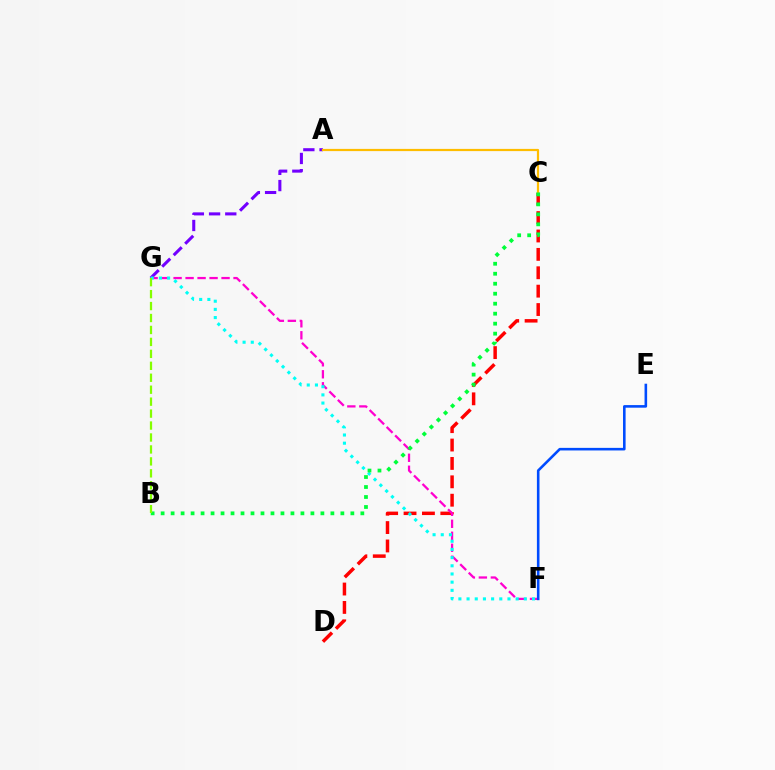{('C', 'D'): [{'color': '#ff0000', 'line_style': 'dashed', 'thickness': 2.5}], ('A', 'G'): [{'color': '#7200ff', 'line_style': 'dashed', 'thickness': 2.2}], ('A', 'C'): [{'color': '#ffbd00', 'line_style': 'solid', 'thickness': 1.59}], ('F', 'G'): [{'color': '#ff00cf', 'line_style': 'dashed', 'thickness': 1.63}, {'color': '#00fff6', 'line_style': 'dotted', 'thickness': 2.22}], ('E', 'F'): [{'color': '#004bff', 'line_style': 'solid', 'thickness': 1.86}], ('B', 'C'): [{'color': '#00ff39', 'line_style': 'dotted', 'thickness': 2.71}], ('B', 'G'): [{'color': '#84ff00', 'line_style': 'dashed', 'thickness': 1.62}]}